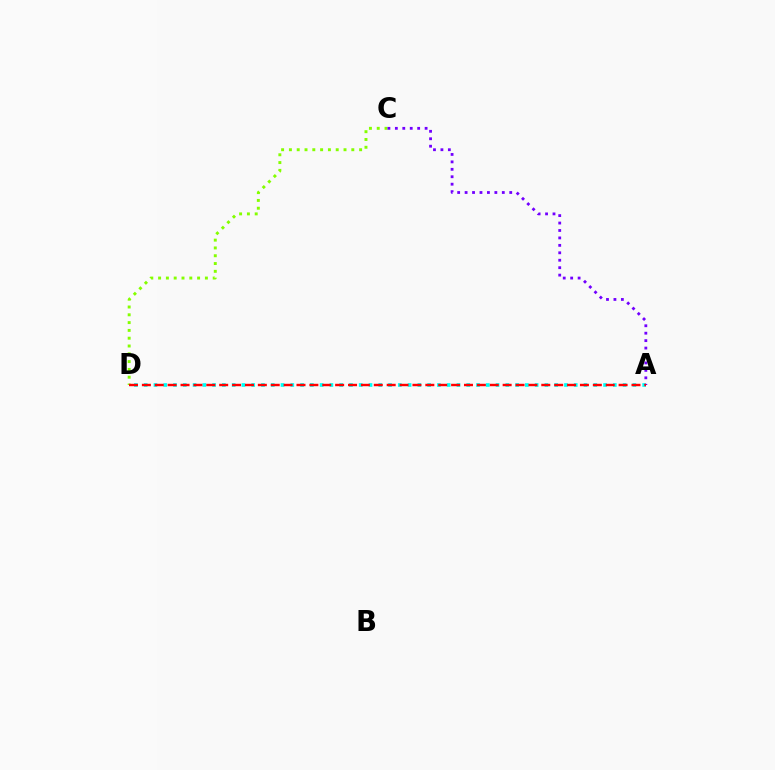{('A', 'D'): [{'color': '#00fff6', 'line_style': 'dotted', 'thickness': 2.66}, {'color': '#ff0000', 'line_style': 'dashed', 'thickness': 1.75}], ('C', 'D'): [{'color': '#84ff00', 'line_style': 'dotted', 'thickness': 2.12}], ('A', 'C'): [{'color': '#7200ff', 'line_style': 'dotted', 'thickness': 2.02}]}